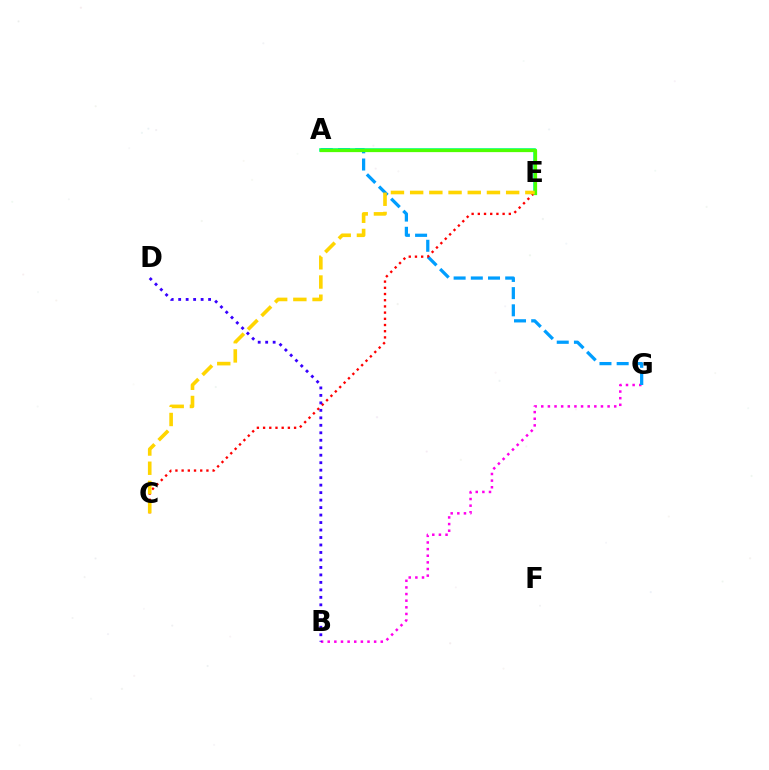{('B', 'G'): [{'color': '#ff00ed', 'line_style': 'dotted', 'thickness': 1.8}], ('A', 'G'): [{'color': '#009eff', 'line_style': 'dashed', 'thickness': 2.34}], ('C', 'E'): [{'color': '#ff0000', 'line_style': 'dotted', 'thickness': 1.68}, {'color': '#ffd500', 'line_style': 'dashed', 'thickness': 2.61}], ('A', 'E'): [{'color': '#00ff86', 'line_style': 'solid', 'thickness': 2.59}, {'color': '#4fff00', 'line_style': 'solid', 'thickness': 2.34}], ('B', 'D'): [{'color': '#3700ff', 'line_style': 'dotted', 'thickness': 2.03}]}